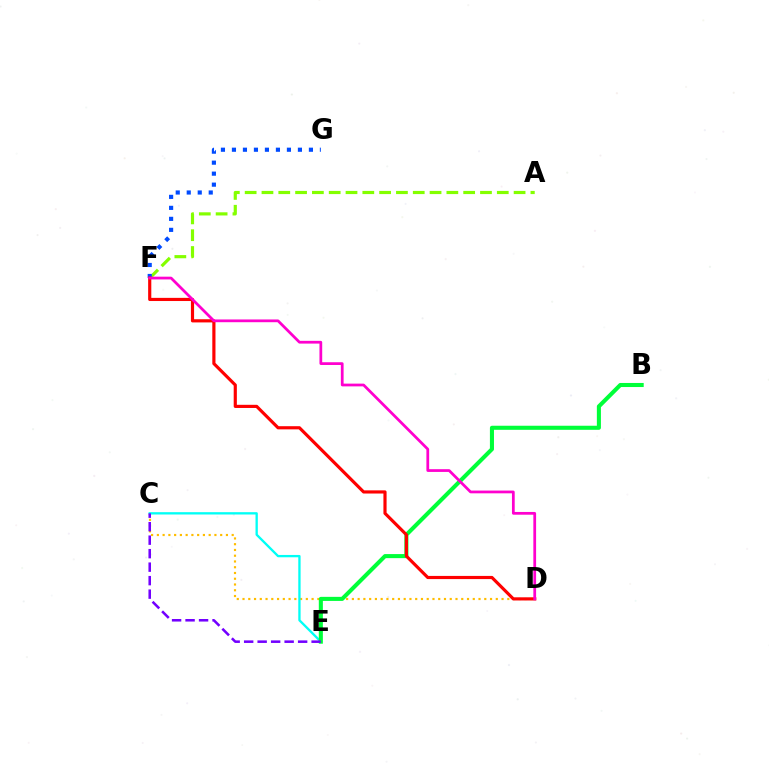{('A', 'F'): [{'color': '#84ff00', 'line_style': 'dashed', 'thickness': 2.28}], ('C', 'D'): [{'color': '#ffbd00', 'line_style': 'dotted', 'thickness': 1.56}], ('C', 'E'): [{'color': '#00fff6', 'line_style': 'solid', 'thickness': 1.67}, {'color': '#7200ff', 'line_style': 'dashed', 'thickness': 1.83}], ('B', 'E'): [{'color': '#00ff39', 'line_style': 'solid', 'thickness': 2.93}], ('F', 'G'): [{'color': '#004bff', 'line_style': 'dotted', 'thickness': 2.99}], ('D', 'F'): [{'color': '#ff0000', 'line_style': 'solid', 'thickness': 2.28}, {'color': '#ff00cf', 'line_style': 'solid', 'thickness': 1.98}]}